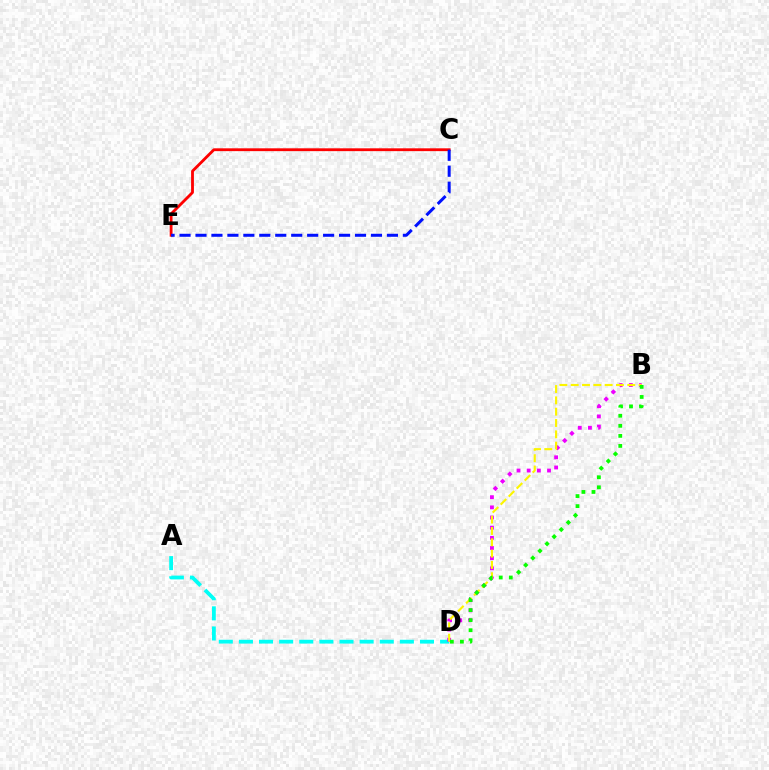{('C', 'E'): [{'color': '#ff0000', 'line_style': 'solid', 'thickness': 2.03}, {'color': '#0010ff', 'line_style': 'dashed', 'thickness': 2.17}], ('A', 'D'): [{'color': '#00fff6', 'line_style': 'dashed', 'thickness': 2.73}], ('B', 'D'): [{'color': '#ee00ff', 'line_style': 'dotted', 'thickness': 2.76}, {'color': '#fcf500', 'line_style': 'dashed', 'thickness': 1.54}, {'color': '#08ff00', 'line_style': 'dotted', 'thickness': 2.73}]}